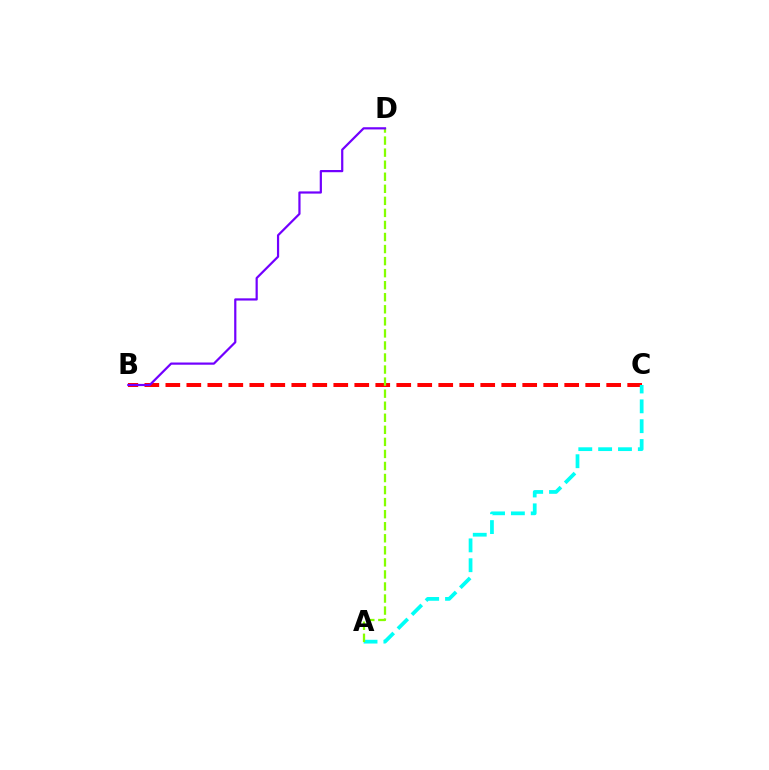{('B', 'C'): [{'color': '#ff0000', 'line_style': 'dashed', 'thickness': 2.85}], ('A', 'C'): [{'color': '#00fff6', 'line_style': 'dashed', 'thickness': 2.7}], ('A', 'D'): [{'color': '#84ff00', 'line_style': 'dashed', 'thickness': 1.64}], ('B', 'D'): [{'color': '#7200ff', 'line_style': 'solid', 'thickness': 1.59}]}